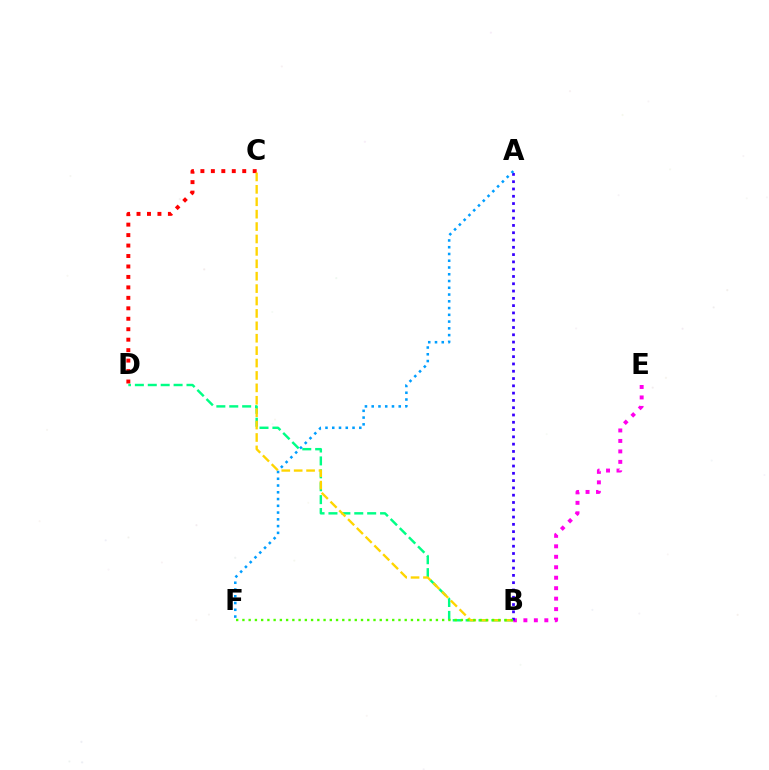{('C', 'D'): [{'color': '#ff0000', 'line_style': 'dotted', 'thickness': 2.84}], ('B', 'D'): [{'color': '#00ff86', 'line_style': 'dashed', 'thickness': 1.75}], ('B', 'C'): [{'color': '#ffd500', 'line_style': 'dashed', 'thickness': 1.69}], ('B', 'E'): [{'color': '#ff00ed', 'line_style': 'dotted', 'thickness': 2.84}], ('A', 'B'): [{'color': '#3700ff', 'line_style': 'dotted', 'thickness': 1.98}], ('B', 'F'): [{'color': '#4fff00', 'line_style': 'dotted', 'thickness': 1.7}], ('A', 'F'): [{'color': '#009eff', 'line_style': 'dotted', 'thickness': 1.84}]}